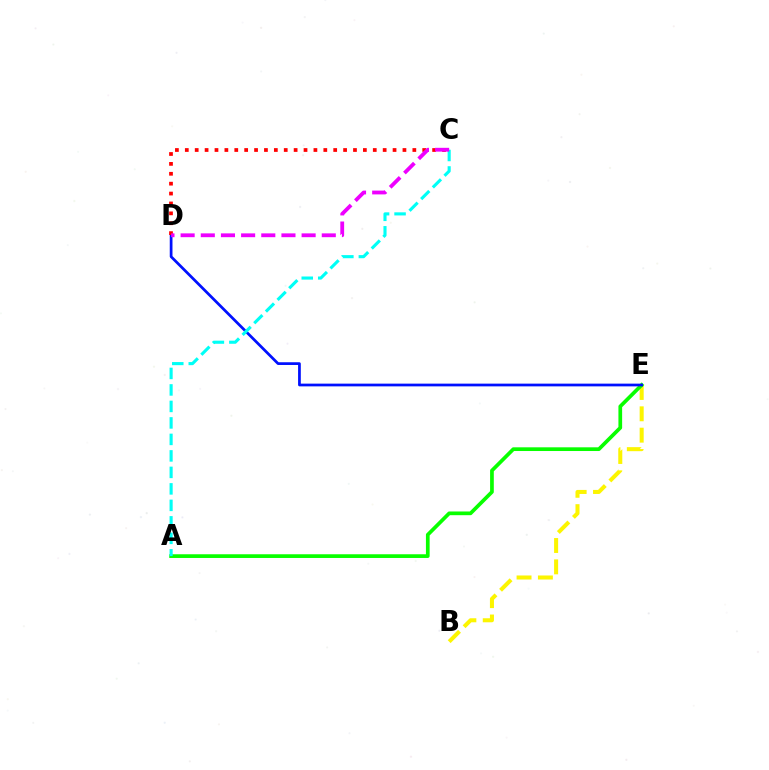{('B', 'E'): [{'color': '#fcf500', 'line_style': 'dashed', 'thickness': 2.9}], ('A', 'E'): [{'color': '#08ff00', 'line_style': 'solid', 'thickness': 2.67}], ('D', 'E'): [{'color': '#0010ff', 'line_style': 'solid', 'thickness': 1.97}], ('C', 'D'): [{'color': '#ff0000', 'line_style': 'dotted', 'thickness': 2.69}, {'color': '#ee00ff', 'line_style': 'dashed', 'thickness': 2.74}], ('A', 'C'): [{'color': '#00fff6', 'line_style': 'dashed', 'thickness': 2.24}]}